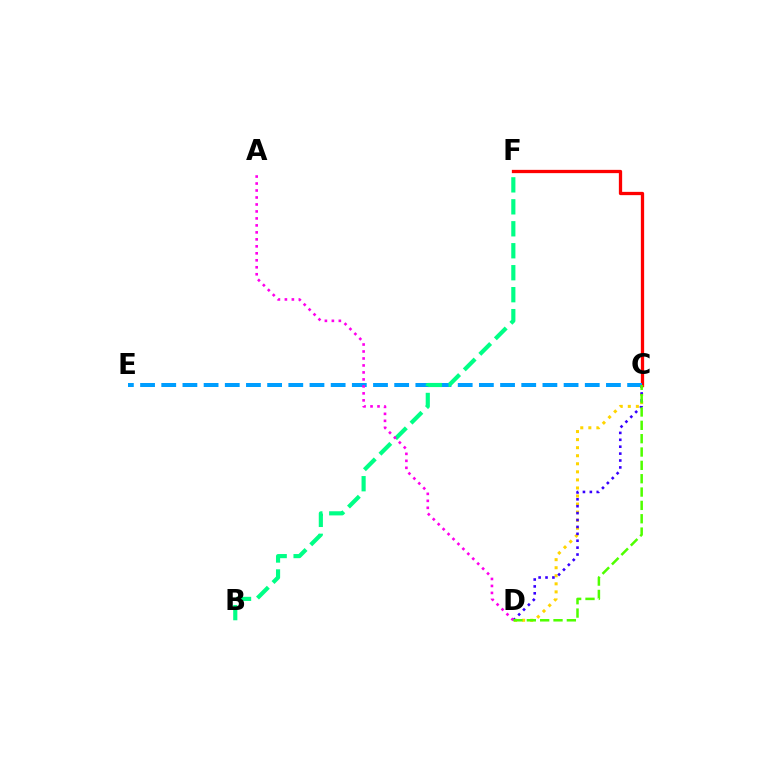{('C', 'F'): [{'color': '#ff0000', 'line_style': 'solid', 'thickness': 2.36}], ('C', 'E'): [{'color': '#009eff', 'line_style': 'dashed', 'thickness': 2.88}], ('C', 'D'): [{'color': '#ffd500', 'line_style': 'dotted', 'thickness': 2.19}, {'color': '#3700ff', 'line_style': 'dotted', 'thickness': 1.88}, {'color': '#4fff00', 'line_style': 'dashed', 'thickness': 1.81}], ('B', 'F'): [{'color': '#00ff86', 'line_style': 'dashed', 'thickness': 2.98}], ('A', 'D'): [{'color': '#ff00ed', 'line_style': 'dotted', 'thickness': 1.9}]}